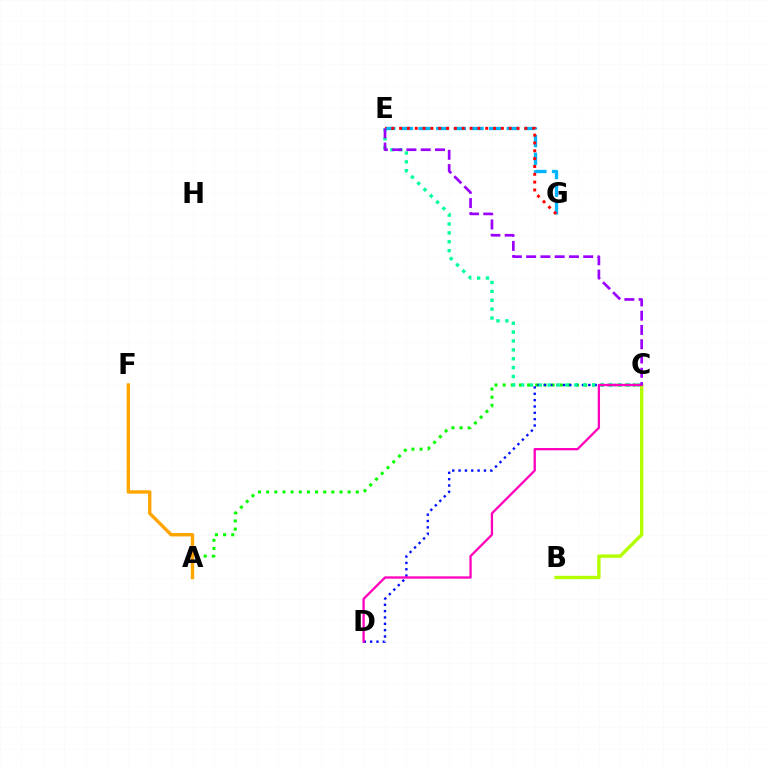{('A', 'C'): [{'color': '#08ff00', 'line_style': 'dotted', 'thickness': 2.21}], ('E', 'G'): [{'color': '#00b5ff', 'line_style': 'dashed', 'thickness': 2.4}, {'color': '#ff0000', 'line_style': 'dotted', 'thickness': 2.13}], ('A', 'F'): [{'color': '#ffa500', 'line_style': 'solid', 'thickness': 2.44}], ('C', 'D'): [{'color': '#0010ff', 'line_style': 'dotted', 'thickness': 1.72}, {'color': '#ff00bd', 'line_style': 'solid', 'thickness': 1.66}], ('C', 'E'): [{'color': '#00ff9d', 'line_style': 'dotted', 'thickness': 2.41}, {'color': '#9b00ff', 'line_style': 'dashed', 'thickness': 1.94}], ('B', 'C'): [{'color': '#b3ff00', 'line_style': 'solid', 'thickness': 2.44}]}